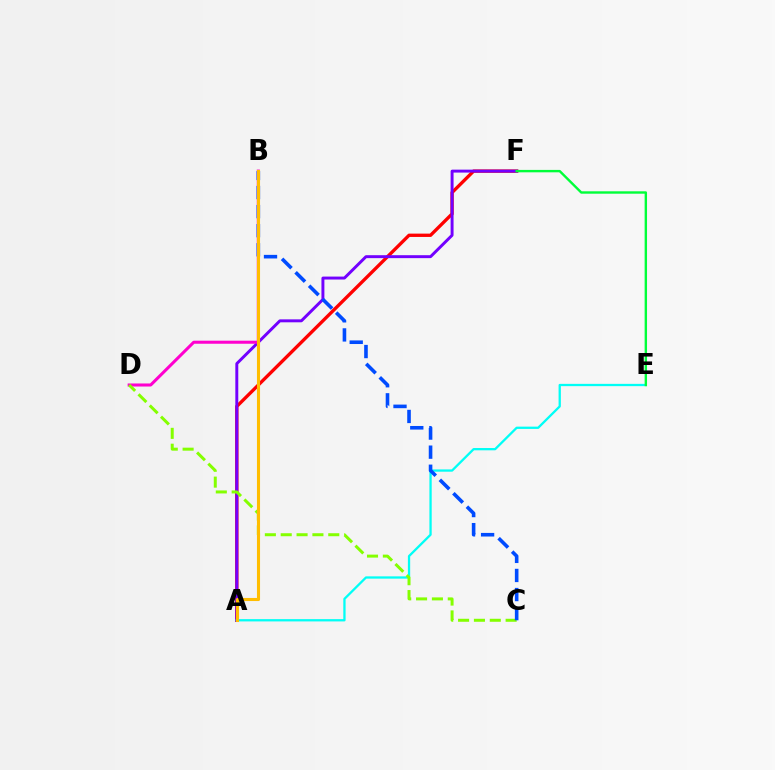{('A', 'F'): [{'color': '#ff0000', 'line_style': 'solid', 'thickness': 2.4}, {'color': '#7200ff', 'line_style': 'solid', 'thickness': 2.12}], ('A', 'E'): [{'color': '#00fff6', 'line_style': 'solid', 'thickness': 1.65}], ('B', 'D'): [{'color': '#ff00cf', 'line_style': 'solid', 'thickness': 2.2}], ('C', 'D'): [{'color': '#84ff00', 'line_style': 'dashed', 'thickness': 2.15}], ('B', 'C'): [{'color': '#004bff', 'line_style': 'dashed', 'thickness': 2.59}], ('E', 'F'): [{'color': '#00ff39', 'line_style': 'solid', 'thickness': 1.73}], ('A', 'B'): [{'color': '#ffbd00', 'line_style': 'solid', 'thickness': 2.22}]}